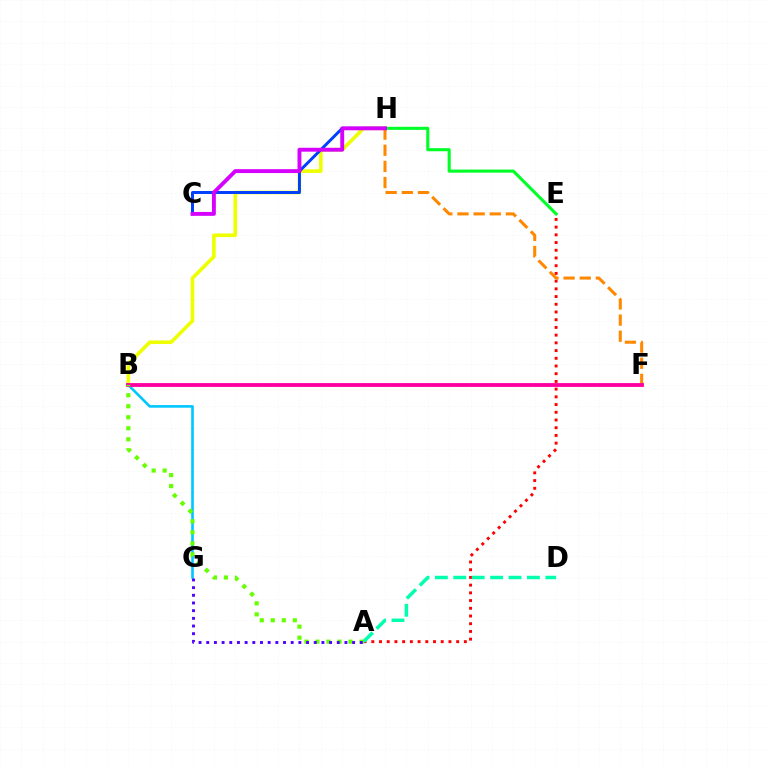{('B', 'H'): [{'color': '#eeff00', 'line_style': 'solid', 'thickness': 2.6}], ('A', 'E'): [{'color': '#ff0000', 'line_style': 'dotted', 'thickness': 2.1}], ('A', 'D'): [{'color': '#00ffaf', 'line_style': 'dashed', 'thickness': 2.5}], ('E', 'H'): [{'color': '#00ff27', 'line_style': 'solid', 'thickness': 2.22}], ('C', 'H'): [{'color': '#003fff', 'line_style': 'solid', 'thickness': 2.13}, {'color': '#d600ff', 'line_style': 'solid', 'thickness': 2.8}], ('F', 'H'): [{'color': '#ff8800', 'line_style': 'dashed', 'thickness': 2.19}], ('B', 'G'): [{'color': '#00c7ff', 'line_style': 'solid', 'thickness': 1.88}], ('B', 'F'): [{'color': '#ff00a0', 'line_style': 'solid', 'thickness': 2.76}], ('A', 'B'): [{'color': '#66ff00', 'line_style': 'dotted', 'thickness': 2.99}], ('A', 'G'): [{'color': '#4f00ff', 'line_style': 'dotted', 'thickness': 2.09}]}